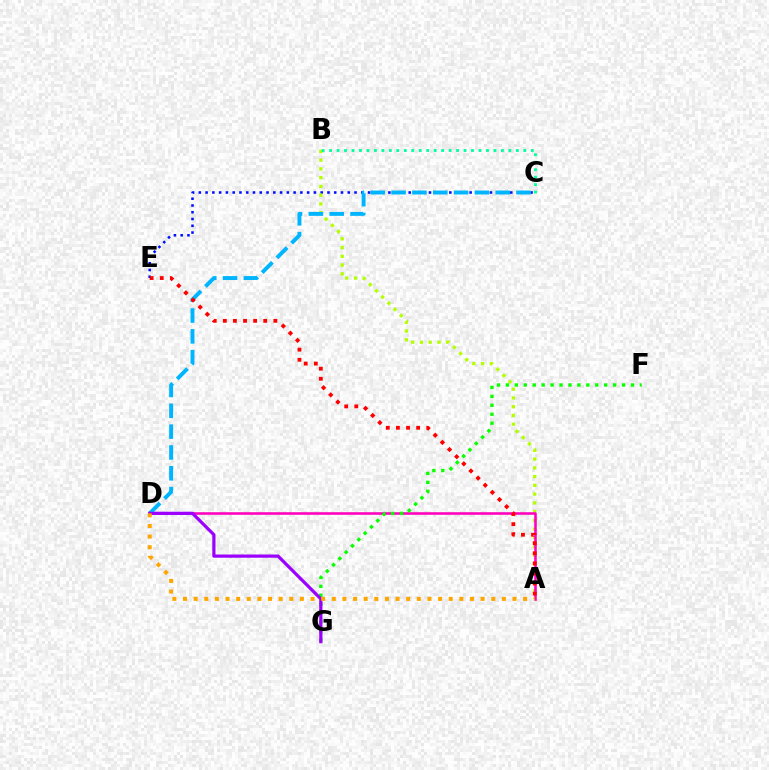{('C', 'E'): [{'color': '#0010ff', 'line_style': 'dotted', 'thickness': 1.84}], ('A', 'B'): [{'color': '#b3ff00', 'line_style': 'dotted', 'thickness': 2.38}], ('A', 'D'): [{'color': '#ff00bd', 'line_style': 'solid', 'thickness': 1.85}, {'color': '#ffa500', 'line_style': 'dotted', 'thickness': 2.89}], ('C', 'D'): [{'color': '#00b5ff', 'line_style': 'dashed', 'thickness': 2.83}], ('F', 'G'): [{'color': '#08ff00', 'line_style': 'dotted', 'thickness': 2.43}], ('D', 'G'): [{'color': '#9b00ff', 'line_style': 'solid', 'thickness': 2.32}], ('B', 'C'): [{'color': '#00ff9d', 'line_style': 'dotted', 'thickness': 2.03}], ('A', 'E'): [{'color': '#ff0000', 'line_style': 'dotted', 'thickness': 2.74}]}